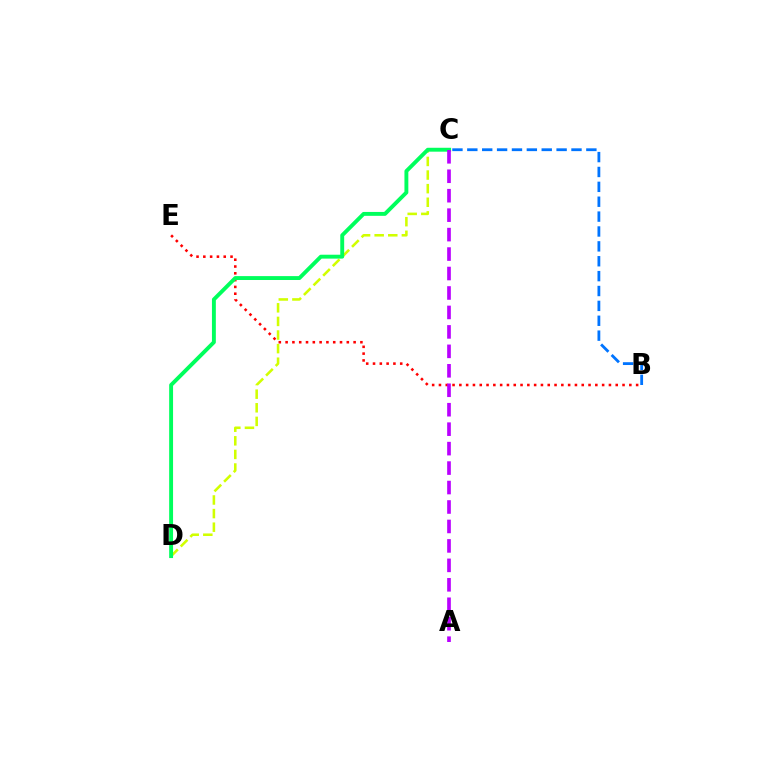{('B', 'E'): [{'color': '#ff0000', 'line_style': 'dotted', 'thickness': 1.85}], ('C', 'D'): [{'color': '#d1ff00', 'line_style': 'dashed', 'thickness': 1.85}, {'color': '#00ff5c', 'line_style': 'solid', 'thickness': 2.81}], ('A', 'C'): [{'color': '#b900ff', 'line_style': 'dashed', 'thickness': 2.64}], ('B', 'C'): [{'color': '#0074ff', 'line_style': 'dashed', 'thickness': 2.02}]}